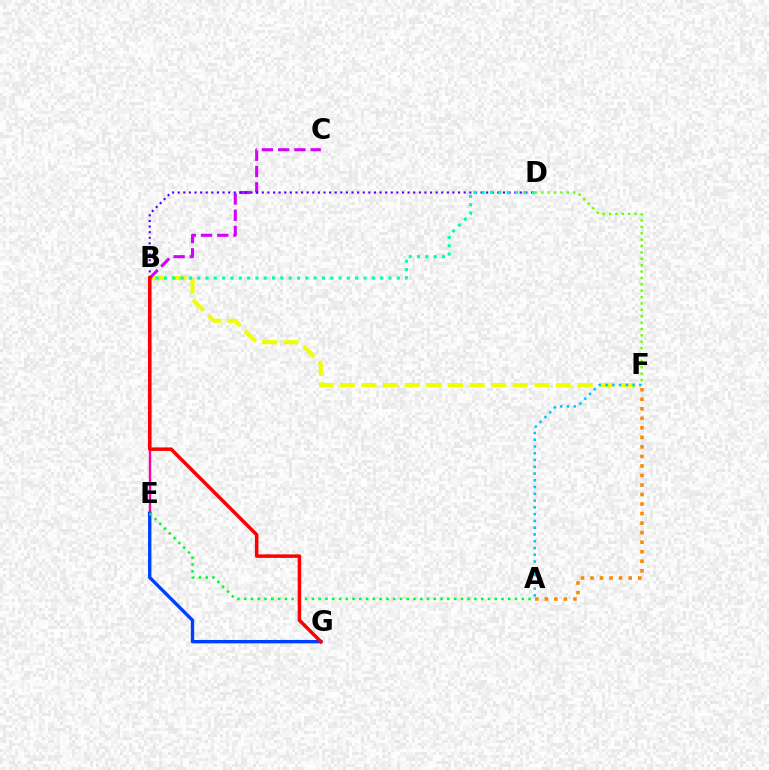{('B', 'F'): [{'color': '#eeff00', 'line_style': 'dashed', 'thickness': 2.94}], ('D', 'F'): [{'color': '#66ff00', 'line_style': 'dotted', 'thickness': 1.73}], ('B', 'E'): [{'color': '#ff00a0', 'line_style': 'solid', 'thickness': 1.71}], ('E', 'G'): [{'color': '#003fff', 'line_style': 'solid', 'thickness': 2.43}], ('A', 'F'): [{'color': '#00c7ff', 'line_style': 'dotted', 'thickness': 1.84}, {'color': '#ff8800', 'line_style': 'dotted', 'thickness': 2.59}], ('B', 'C'): [{'color': '#d600ff', 'line_style': 'dashed', 'thickness': 2.21}], ('B', 'D'): [{'color': '#4f00ff', 'line_style': 'dotted', 'thickness': 1.52}, {'color': '#00ffaf', 'line_style': 'dotted', 'thickness': 2.26}], ('A', 'E'): [{'color': '#00ff27', 'line_style': 'dotted', 'thickness': 1.84}], ('B', 'G'): [{'color': '#ff0000', 'line_style': 'solid', 'thickness': 2.52}]}